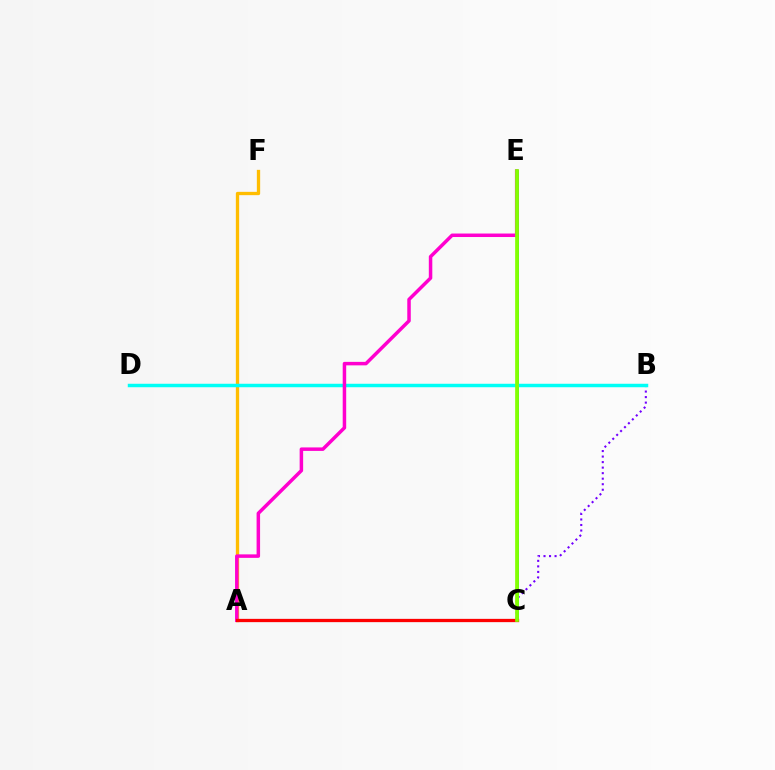{('B', 'C'): [{'color': '#7200ff', 'line_style': 'dotted', 'thickness': 1.5}], ('A', 'C'): [{'color': '#004bff', 'line_style': 'solid', 'thickness': 2.18}, {'color': '#ff0000', 'line_style': 'solid', 'thickness': 2.35}], ('A', 'F'): [{'color': '#ffbd00', 'line_style': 'solid', 'thickness': 2.38}], ('C', 'E'): [{'color': '#00ff39', 'line_style': 'solid', 'thickness': 2.12}, {'color': '#84ff00', 'line_style': 'solid', 'thickness': 2.67}], ('B', 'D'): [{'color': '#00fff6', 'line_style': 'solid', 'thickness': 2.5}], ('A', 'E'): [{'color': '#ff00cf', 'line_style': 'solid', 'thickness': 2.51}]}